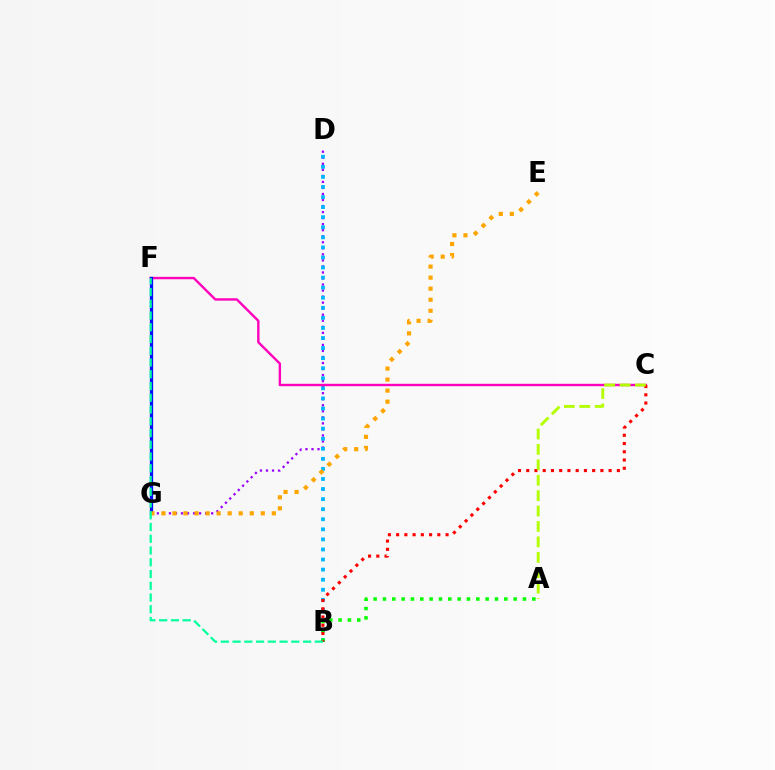{('D', 'G'): [{'color': '#9b00ff', 'line_style': 'dotted', 'thickness': 1.64}], ('B', 'D'): [{'color': '#00b5ff', 'line_style': 'dotted', 'thickness': 2.74}], ('A', 'B'): [{'color': '#08ff00', 'line_style': 'dotted', 'thickness': 2.54}], ('C', 'F'): [{'color': '#ff00bd', 'line_style': 'solid', 'thickness': 1.73}], ('F', 'G'): [{'color': '#0010ff', 'line_style': 'solid', 'thickness': 2.35}], ('E', 'G'): [{'color': '#ffa500', 'line_style': 'dotted', 'thickness': 3.0}], ('B', 'C'): [{'color': '#ff0000', 'line_style': 'dotted', 'thickness': 2.24}], ('B', 'F'): [{'color': '#00ff9d', 'line_style': 'dashed', 'thickness': 1.6}], ('A', 'C'): [{'color': '#b3ff00', 'line_style': 'dashed', 'thickness': 2.09}]}